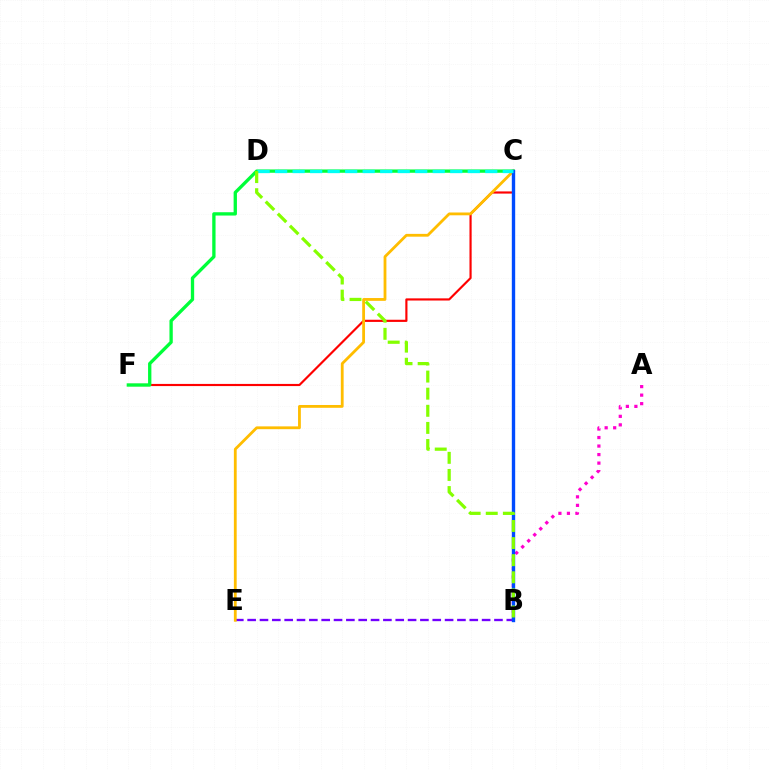{('C', 'F'): [{'color': '#ff0000', 'line_style': 'solid', 'thickness': 1.55}, {'color': '#00ff39', 'line_style': 'solid', 'thickness': 2.39}], ('B', 'E'): [{'color': '#7200ff', 'line_style': 'dashed', 'thickness': 1.68}], ('A', 'B'): [{'color': '#ff00cf', 'line_style': 'dotted', 'thickness': 2.31}], ('C', 'E'): [{'color': '#ffbd00', 'line_style': 'solid', 'thickness': 2.02}], ('B', 'C'): [{'color': '#004bff', 'line_style': 'solid', 'thickness': 2.43}], ('C', 'D'): [{'color': '#00fff6', 'line_style': 'dashed', 'thickness': 2.38}], ('B', 'D'): [{'color': '#84ff00', 'line_style': 'dashed', 'thickness': 2.32}]}